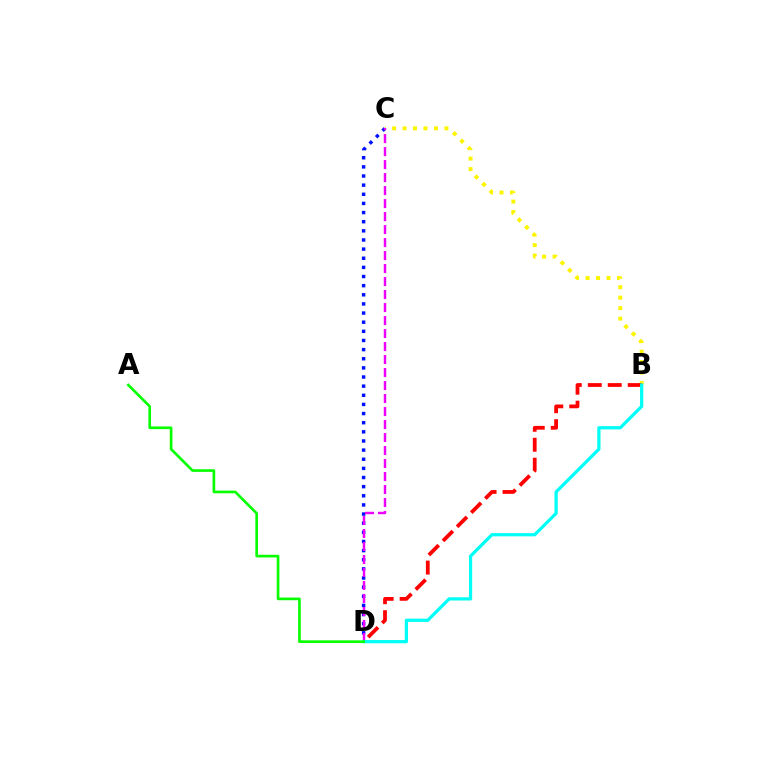{('C', 'D'): [{'color': '#0010ff', 'line_style': 'dotted', 'thickness': 2.48}, {'color': '#ee00ff', 'line_style': 'dashed', 'thickness': 1.77}], ('B', 'C'): [{'color': '#fcf500', 'line_style': 'dotted', 'thickness': 2.84}], ('B', 'D'): [{'color': '#ff0000', 'line_style': 'dashed', 'thickness': 2.71}, {'color': '#00fff6', 'line_style': 'solid', 'thickness': 2.32}], ('A', 'D'): [{'color': '#08ff00', 'line_style': 'solid', 'thickness': 1.91}]}